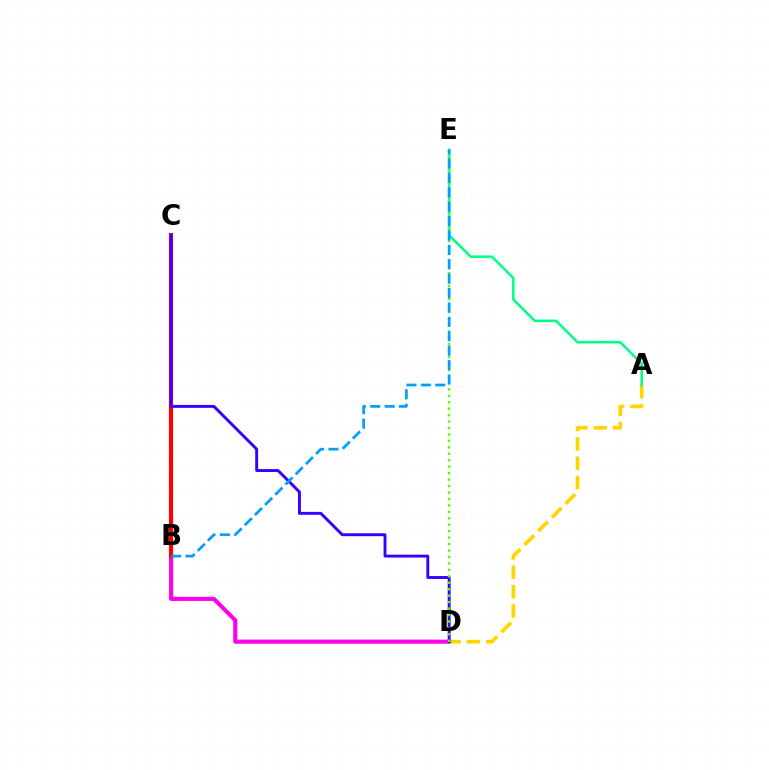{('B', 'D'): [{'color': '#ff00ed', 'line_style': 'solid', 'thickness': 2.97}], ('A', 'D'): [{'color': '#ffd500', 'line_style': 'dashed', 'thickness': 2.63}], ('A', 'E'): [{'color': '#00ff86', 'line_style': 'solid', 'thickness': 1.82}], ('B', 'C'): [{'color': '#ff0000', 'line_style': 'solid', 'thickness': 2.97}], ('C', 'D'): [{'color': '#3700ff', 'line_style': 'solid', 'thickness': 2.09}], ('D', 'E'): [{'color': '#4fff00', 'line_style': 'dotted', 'thickness': 1.75}], ('B', 'E'): [{'color': '#009eff', 'line_style': 'dashed', 'thickness': 1.96}]}